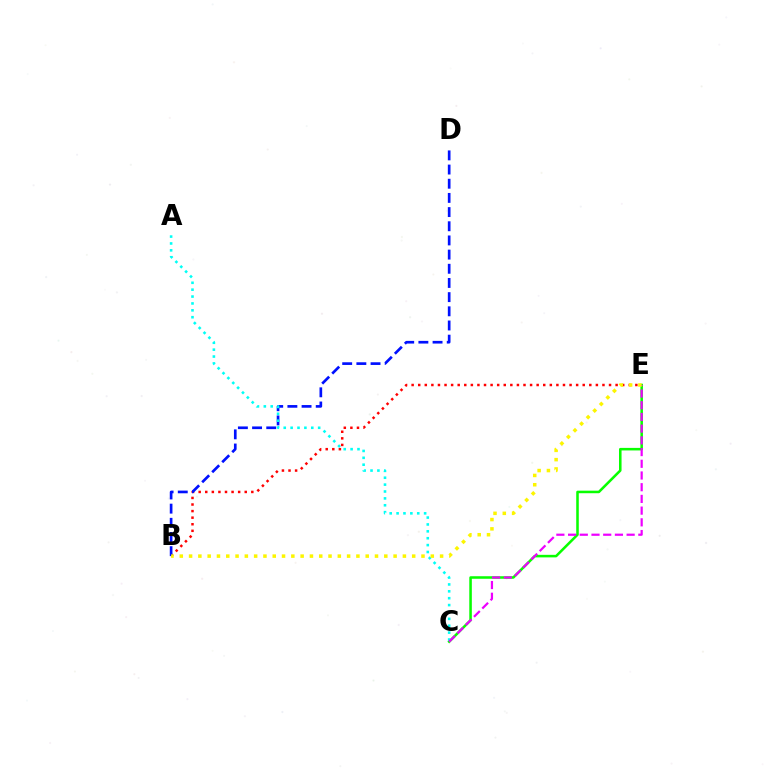{('B', 'E'): [{'color': '#ff0000', 'line_style': 'dotted', 'thickness': 1.79}, {'color': '#fcf500', 'line_style': 'dotted', 'thickness': 2.53}], ('B', 'D'): [{'color': '#0010ff', 'line_style': 'dashed', 'thickness': 1.93}], ('C', 'E'): [{'color': '#08ff00', 'line_style': 'solid', 'thickness': 1.83}, {'color': '#ee00ff', 'line_style': 'dashed', 'thickness': 1.59}], ('A', 'C'): [{'color': '#00fff6', 'line_style': 'dotted', 'thickness': 1.87}]}